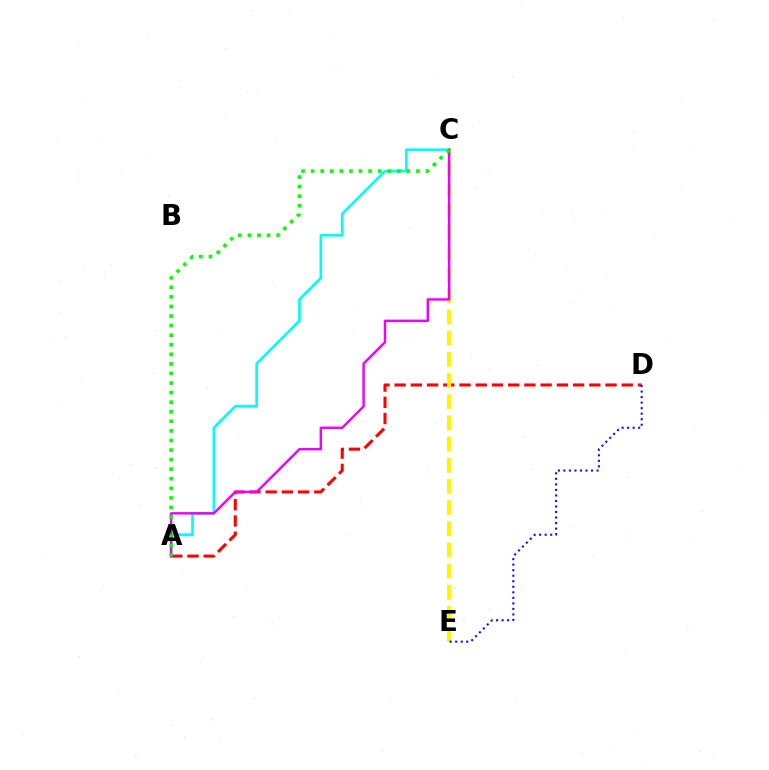{('A', 'D'): [{'color': '#ff0000', 'line_style': 'dashed', 'thickness': 2.2}], ('C', 'E'): [{'color': '#fcf500', 'line_style': 'dashed', 'thickness': 2.88}], ('D', 'E'): [{'color': '#0010ff', 'line_style': 'dotted', 'thickness': 1.5}], ('A', 'C'): [{'color': '#00fff6', 'line_style': 'solid', 'thickness': 1.92}, {'color': '#ee00ff', 'line_style': 'solid', 'thickness': 1.75}, {'color': '#08ff00', 'line_style': 'dotted', 'thickness': 2.6}]}